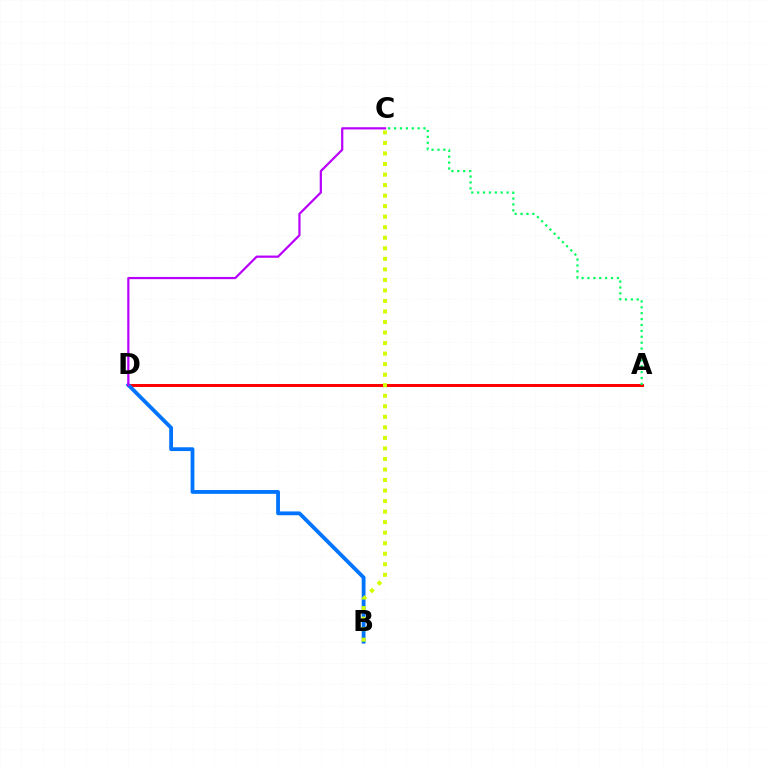{('A', 'D'): [{'color': '#ff0000', 'line_style': 'solid', 'thickness': 2.14}], ('A', 'C'): [{'color': '#00ff5c', 'line_style': 'dotted', 'thickness': 1.6}], ('B', 'D'): [{'color': '#0074ff', 'line_style': 'solid', 'thickness': 2.73}], ('C', 'D'): [{'color': '#b900ff', 'line_style': 'solid', 'thickness': 1.6}], ('B', 'C'): [{'color': '#d1ff00', 'line_style': 'dotted', 'thickness': 2.86}]}